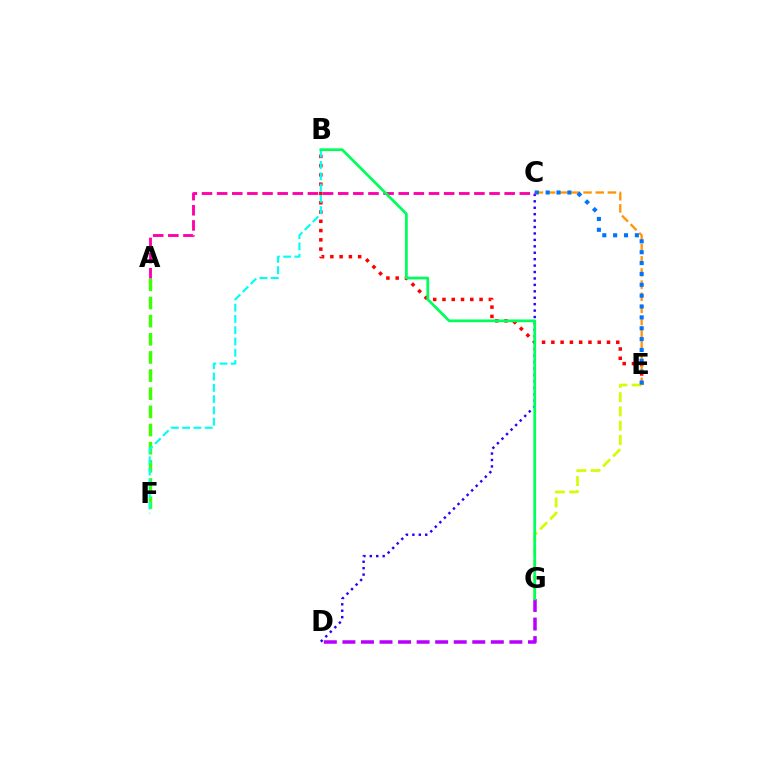{('A', 'F'): [{'color': '#3dff00', 'line_style': 'dashed', 'thickness': 2.47}], ('B', 'E'): [{'color': '#ff0000', 'line_style': 'dotted', 'thickness': 2.52}], ('C', 'D'): [{'color': '#2500ff', 'line_style': 'dotted', 'thickness': 1.75}], ('B', 'F'): [{'color': '#00fff6', 'line_style': 'dashed', 'thickness': 1.53}], ('E', 'G'): [{'color': '#d1ff00', 'line_style': 'dashed', 'thickness': 1.94}], ('D', 'G'): [{'color': '#b900ff', 'line_style': 'dashed', 'thickness': 2.52}], ('C', 'E'): [{'color': '#ff9400', 'line_style': 'dashed', 'thickness': 1.65}, {'color': '#0074ff', 'line_style': 'dotted', 'thickness': 2.95}], ('A', 'C'): [{'color': '#ff00ac', 'line_style': 'dashed', 'thickness': 2.06}], ('B', 'G'): [{'color': '#00ff5c', 'line_style': 'solid', 'thickness': 1.99}]}